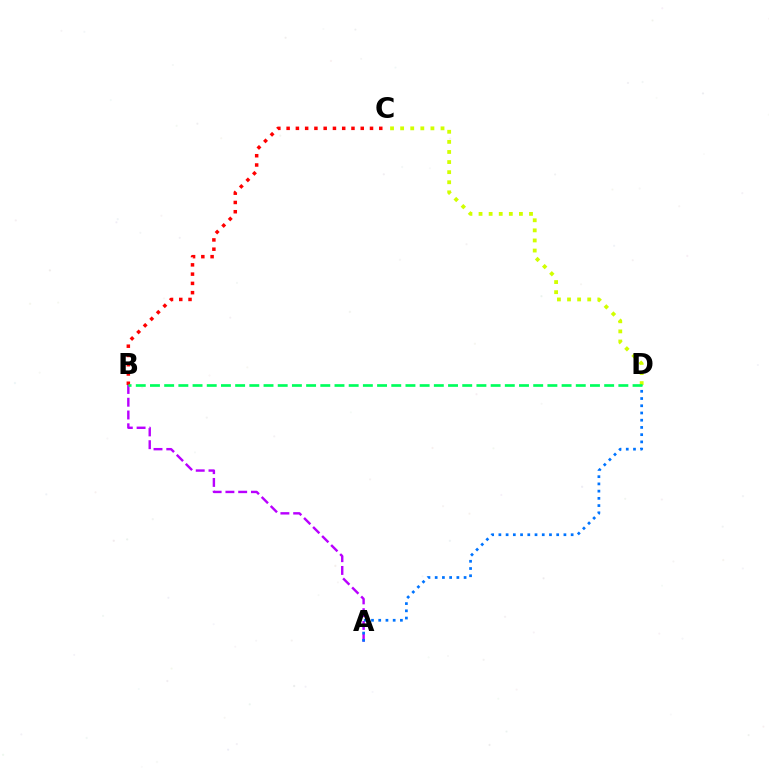{('B', 'C'): [{'color': '#ff0000', 'line_style': 'dotted', 'thickness': 2.52}], ('C', 'D'): [{'color': '#d1ff00', 'line_style': 'dotted', 'thickness': 2.74}], ('A', 'B'): [{'color': '#b900ff', 'line_style': 'dashed', 'thickness': 1.73}], ('A', 'D'): [{'color': '#0074ff', 'line_style': 'dotted', 'thickness': 1.96}], ('B', 'D'): [{'color': '#00ff5c', 'line_style': 'dashed', 'thickness': 1.93}]}